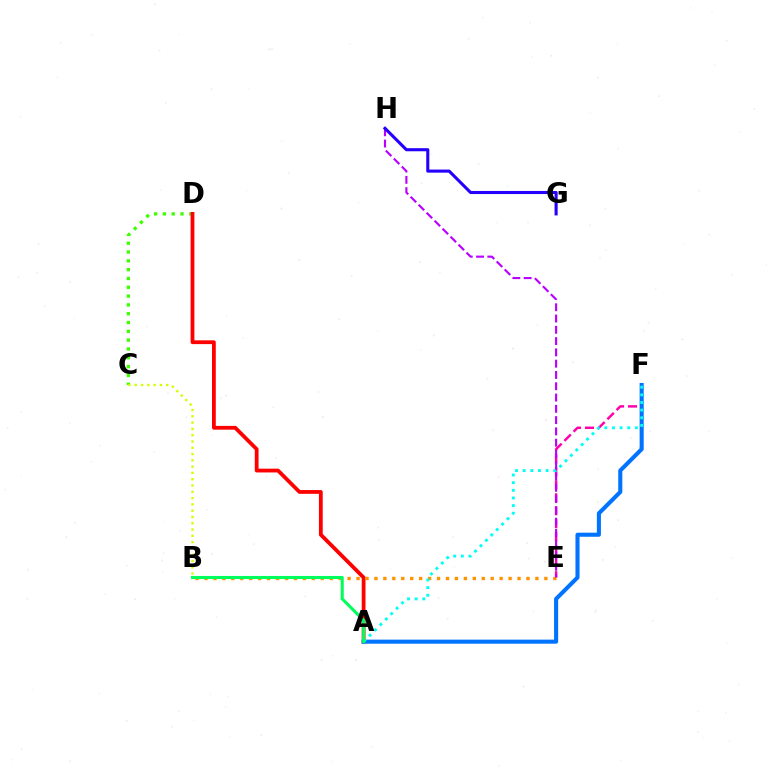{('C', 'D'): [{'color': '#3dff00', 'line_style': 'dotted', 'thickness': 2.39}], ('A', 'D'): [{'color': '#ff0000', 'line_style': 'solid', 'thickness': 2.73}], ('B', 'C'): [{'color': '#d1ff00', 'line_style': 'dotted', 'thickness': 1.71}], ('E', 'F'): [{'color': '#ff00ac', 'line_style': 'dashed', 'thickness': 1.76}], ('B', 'E'): [{'color': '#ff9400', 'line_style': 'dotted', 'thickness': 2.43}], ('A', 'F'): [{'color': '#0074ff', 'line_style': 'solid', 'thickness': 2.94}, {'color': '#00fff6', 'line_style': 'dotted', 'thickness': 2.08}], ('E', 'H'): [{'color': '#b900ff', 'line_style': 'dashed', 'thickness': 1.53}], ('G', 'H'): [{'color': '#2500ff', 'line_style': 'solid', 'thickness': 2.22}], ('A', 'B'): [{'color': '#00ff5c', 'line_style': 'solid', 'thickness': 2.21}]}